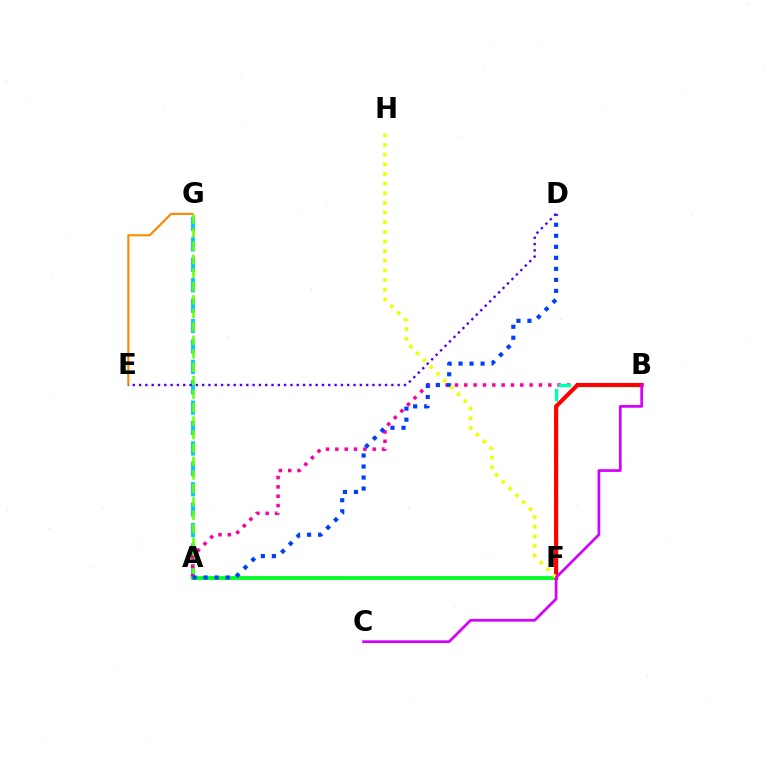{('E', 'G'): [{'color': '#ff8800', 'line_style': 'solid', 'thickness': 1.53}], ('A', 'G'): [{'color': '#00c7ff', 'line_style': 'dashed', 'thickness': 2.77}, {'color': '#66ff00', 'line_style': 'dashed', 'thickness': 1.83}], ('A', 'B'): [{'color': '#ff00a0', 'line_style': 'dotted', 'thickness': 2.54}], ('A', 'F'): [{'color': '#00ff27', 'line_style': 'solid', 'thickness': 2.73}], ('B', 'F'): [{'color': '#00ffaf', 'line_style': 'dashed', 'thickness': 2.43}, {'color': '#ff0000', 'line_style': 'solid', 'thickness': 2.96}], ('A', 'D'): [{'color': '#003fff', 'line_style': 'dotted', 'thickness': 2.99}], ('F', 'H'): [{'color': '#eeff00', 'line_style': 'dotted', 'thickness': 2.62}], ('B', 'C'): [{'color': '#d600ff', 'line_style': 'solid', 'thickness': 1.95}], ('D', 'E'): [{'color': '#4f00ff', 'line_style': 'dotted', 'thickness': 1.71}]}